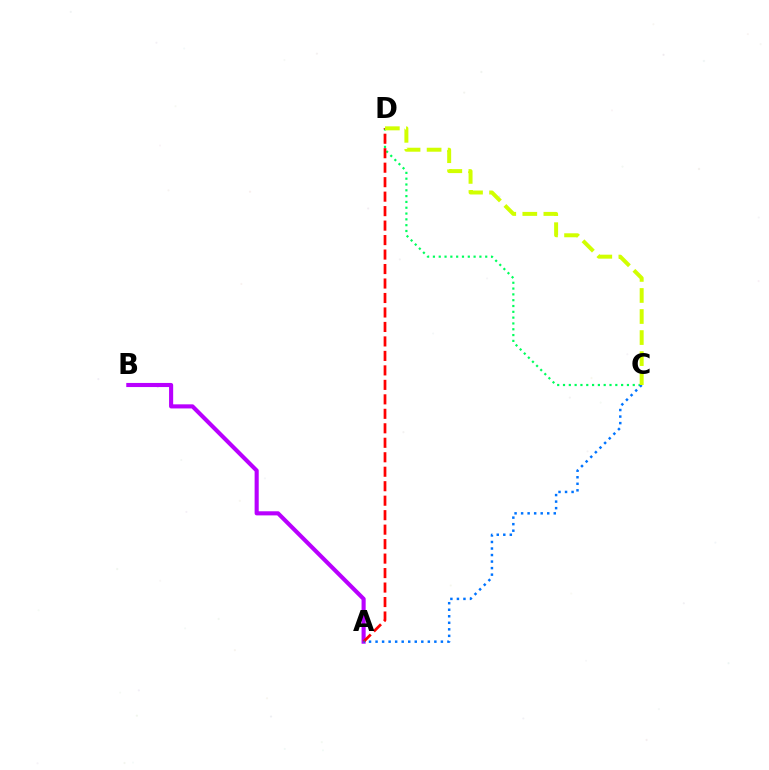{('A', 'B'): [{'color': '#b900ff', 'line_style': 'solid', 'thickness': 2.96}], ('C', 'D'): [{'color': '#00ff5c', 'line_style': 'dotted', 'thickness': 1.58}, {'color': '#d1ff00', 'line_style': 'dashed', 'thickness': 2.86}], ('A', 'D'): [{'color': '#ff0000', 'line_style': 'dashed', 'thickness': 1.97}], ('A', 'C'): [{'color': '#0074ff', 'line_style': 'dotted', 'thickness': 1.78}]}